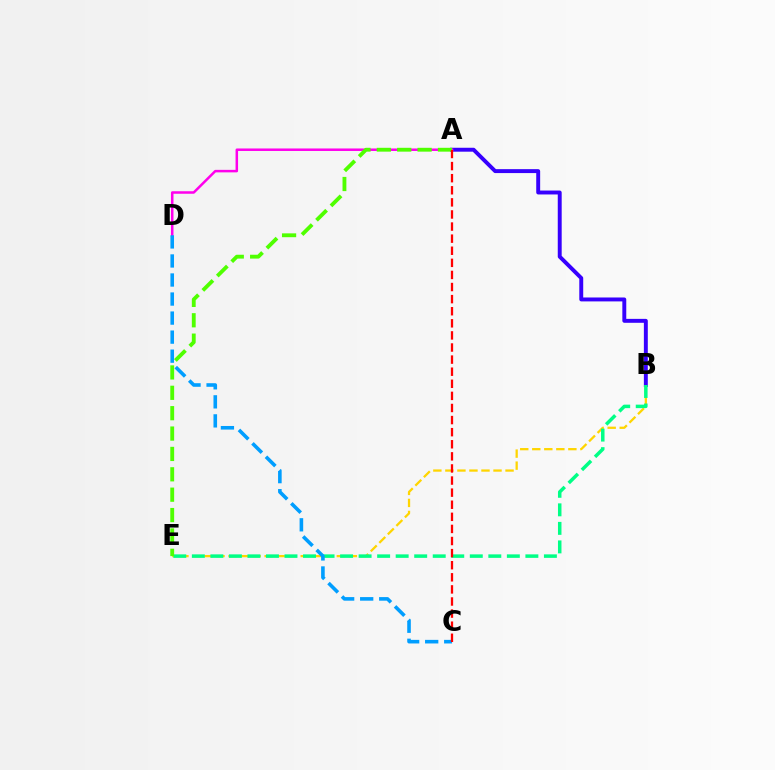{('A', 'B'): [{'color': '#3700ff', 'line_style': 'solid', 'thickness': 2.82}], ('B', 'E'): [{'color': '#ffd500', 'line_style': 'dashed', 'thickness': 1.63}, {'color': '#00ff86', 'line_style': 'dashed', 'thickness': 2.52}], ('A', 'D'): [{'color': '#ff00ed', 'line_style': 'solid', 'thickness': 1.81}], ('A', 'E'): [{'color': '#4fff00', 'line_style': 'dashed', 'thickness': 2.77}], ('C', 'D'): [{'color': '#009eff', 'line_style': 'dashed', 'thickness': 2.59}], ('A', 'C'): [{'color': '#ff0000', 'line_style': 'dashed', 'thickness': 1.64}]}